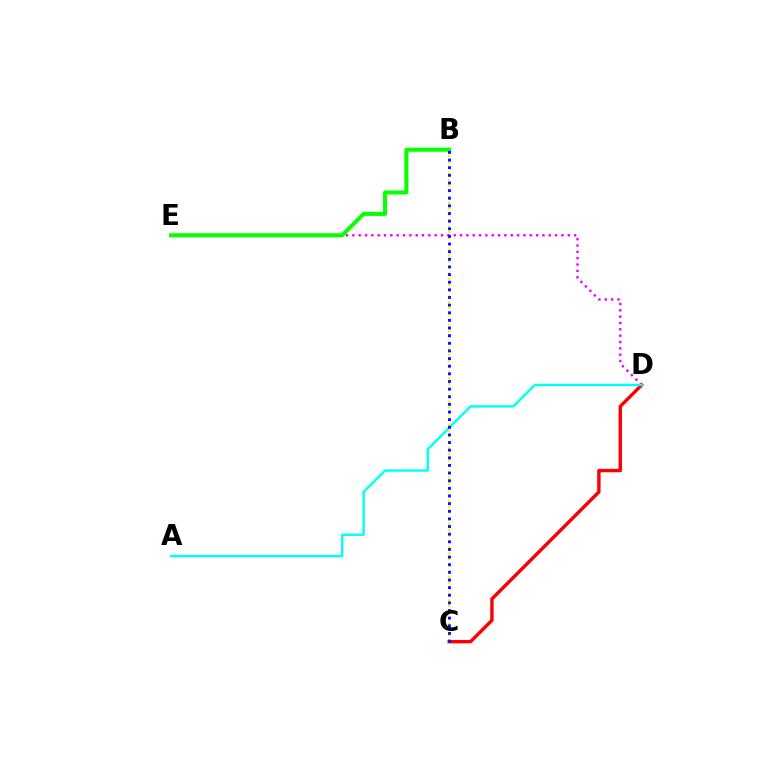{('C', 'D'): [{'color': '#ff0000', 'line_style': 'solid', 'thickness': 2.45}], ('D', 'E'): [{'color': '#ee00ff', 'line_style': 'dotted', 'thickness': 1.72}], ('A', 'D'): [{'color': '#00fff6', 'line_style': 'solid', 'thickness': 1.74}], ('B', 'C'): [{'color': '#fcf500', 'line_style': 'dotted', 'thickness': 1.59}, {'color': '#0010ff', 'line_style': 'dotted', 'thickness': 2.07}], ('B', 'E'): [{'color': '#08ff00', 'line_style': 'solid', 'thickness': 2.91}]}